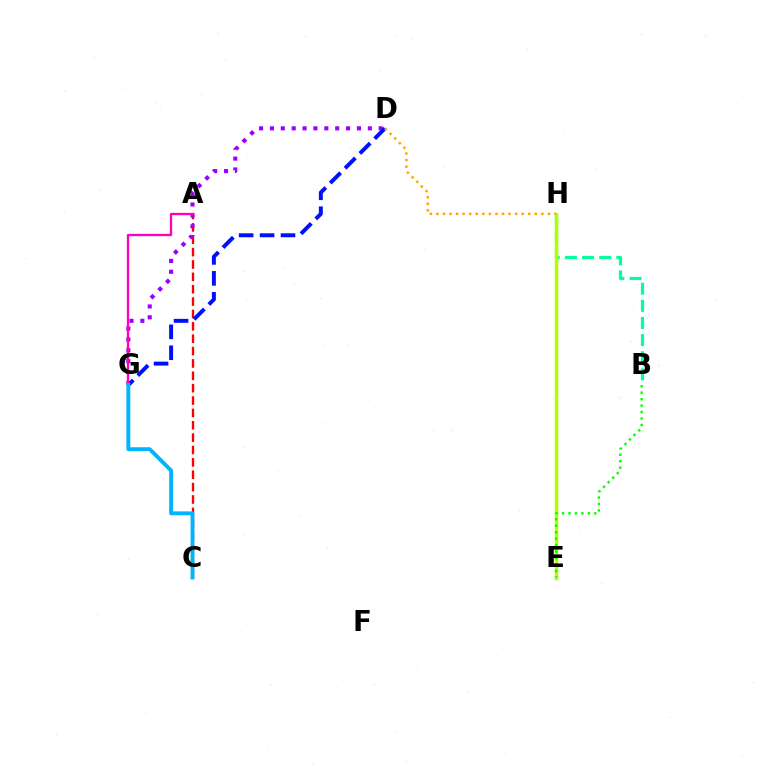{('A', 'C'): [{'color': '#ff0000', 'line_style': 'dashed', 'thickness': 1.68}], ('B', 'H'): [{'color': '#00ff9d', 'line_style': 'dashed', 'thickness': 2.33}], ('D', 'G'): [{'color': '#9b00ff', 'line_style': 'dotted', 'thickness': 2.96}, {'color': '#0010ff', 'line_style': 'dashed', 'thickness': 2.84}], ('A', 'G'): [{'color': '#ff00bd', 'line_style': 'solid', 'thickness': 1.67}], ('E', 'H'): [{'color': '#b3ff00', 'line_style': 'solid', 'thickness': 2.5}], ('B', 'E'): [{'color': '#08ff00', 'line_style': 'dotted', 'thickness': 1.75}], ('C', 'G'): [{'color': '#00b5ff', 'line_style': 'solid', 'thickness': 2.8}], ('D', 'H'): [{'color': '#ffa500', 'line_style': 'dotted', 'thickness': 1.78}]}